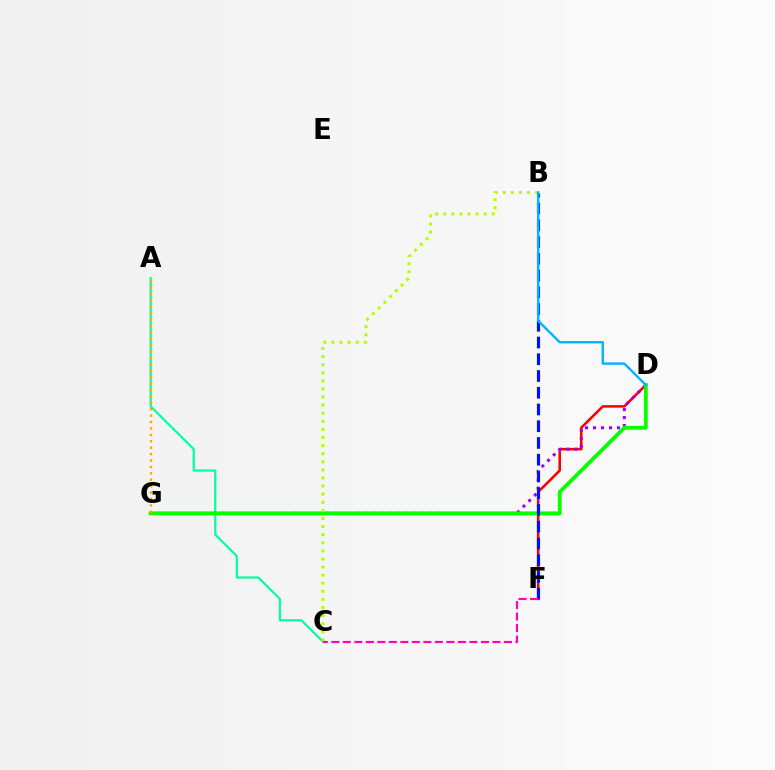{('A', 'C'): [{'color': '#00ff9d', 'line_style': 'solid', 'thickness': 1.57}], ('D', 'F'): [{'color': '#ff0000', 'line_style': 'solid', 'thickness': 1.85}], ('D', 'G'): [{'color': '#9b00ff', 'line_style': 'dotted', 'thickness': 2.17}, {'color': '#08ff00', 'line_style': 'solid', 'thickness': 2.75}], ('B', 'F'): [{'color': '#0010ff', 'line_style': 'dashed', 'thickness': 2.27}], ('B', 'C'): [{'color': '#b3ff00', 'line_style': 'dotted', 'thickness': 2.2}], ('C', 'F'): [{'color': '#ff00bd', 'line_style': 'dashed', 'thickness': 1.56}], ('B', 'D'): [{'color': '#00b5ff', 'line_style': 'solid', 'thickness': 1.72}], ('A', 'G'): [{'color': '#ffa500', 'line_style': 'dotted', 'thickness': 1.74}]}